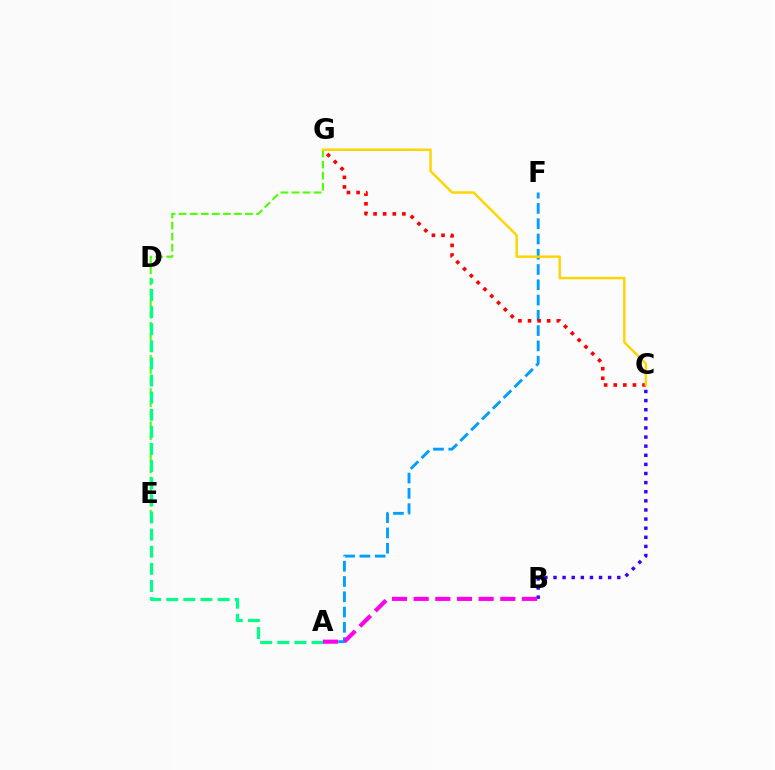{('A', 'F'): [{'color': '#009eff', 'line_style': 'dashed', 'thickness': 2.07}], ('E', 'G'): [{'color': '#4fff00', 'line_style': 'dashed', 'thickness': 1.5}], ('A', 'D'): [{'color': '#00ff86', 'line_style': 'dashed', 'thickness': 2.33}], ('B', 'C'): [{'color': '#3700ff', 'line_style': 'dotted', 'thickness': 2.48}], ('A', 'B'): [{'color': '#ff00ed', 'line_style': 'dashed', 'thickness': 2.94}], ('C', 'G'): [{'color': '#ff0000', 'line_style': 'dotted', 'thickness': 2.61}, {'color': '#ffd500', 'line_style': 'solid', 'thickness': 1.76}]}